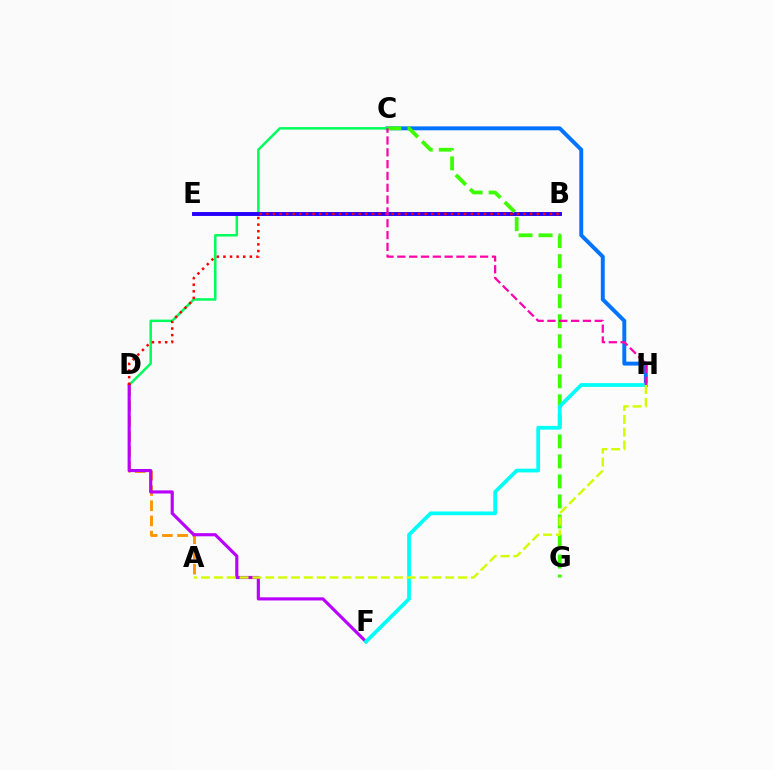{('C', 'H'): [{'color': '#0074ff', 'line_style': 'solid', 'thickness': 2.82}, {'color': '#ff00ac', 'line_style': 'dashed', 'thickness': 1.61}], ('A', 'D'): [{'color': '#ff9400', 'line_style': 'dashed', 'thickness': 2.07}], ('C', 'D'): [{'color': '#00ff5c', 'line_style': 'solid', 'thickness': 1.79}], ('B', 'E'): [{'color': '#2500ff', 'line_style': 'solid', 'thickness': 2.81}], ('D', 'F'): [{'color': '#b900ff', 'line_style': 'solid', 'thickness': 2.26}], ('C', 'G'): [{'color': '#3dff00', 'line_style': 'dashed', 'thickness': 2.72}], ('F', 'H'): [{'color': '#00fff6', 'line_style': 'solid', 'thickness': 2.69}], ('A', 'H'): [{'color': '#d1ff00', 'line_style': 'dashed', 'thickness': 1.75}], ('B', 'D'): [{'color': '#ff0000', 'line_style': 'dotted', 'thickness': 1.79}]}